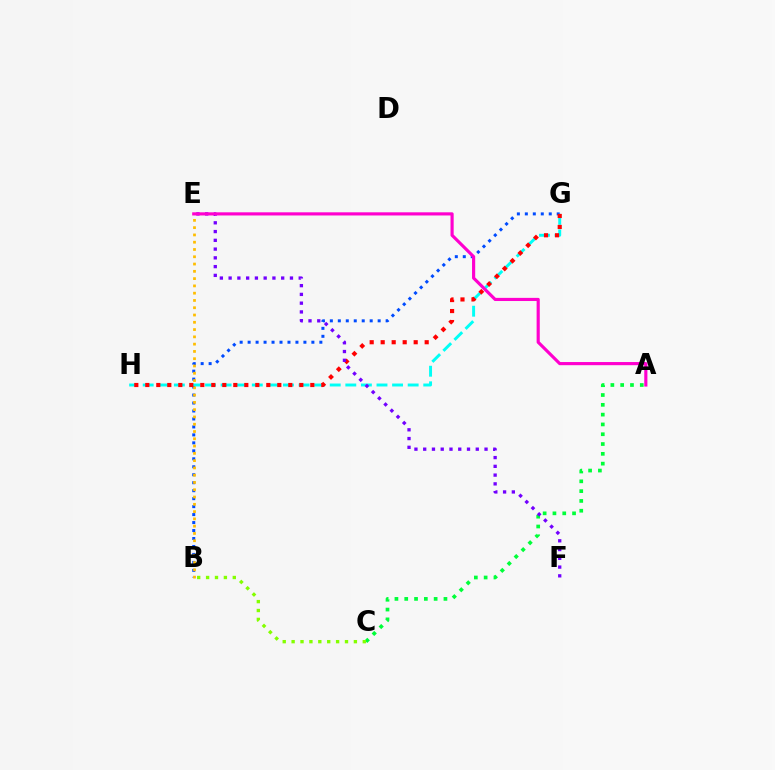{('A', 'C'): [{'color': '#00ff39', 'line_style': 'dotted', 'thickness': 2.66}], ('B', 'G'): [{'color': '#004bff', 'line_style': 'dotted', 'thickness': 2.17}], ('G', 'H'): [{'color': '#00fff6', 'line_style': 'dashed', 'thickness': 2.12}, {'color': '#ff0000', 'line_style': 'dotted', 'thickness': 2.99}], ('B', 'C'): [{'color': '#84ff00', 'line_style': 'dotted', 'thickness': 2.42}], ('B', 'E'): [{'color': '#ffbd00', 'line_style': 'dotted', 'thickness': 1.98}], ('E', 'F'): [{'color': '#7200ff', 'line_style': 'dotted', 'thickness': 2.38}], ('A', 'E'): [{'color': '#ff00cf', 'line_style': 'solid', 'thickness': 2.27}]}